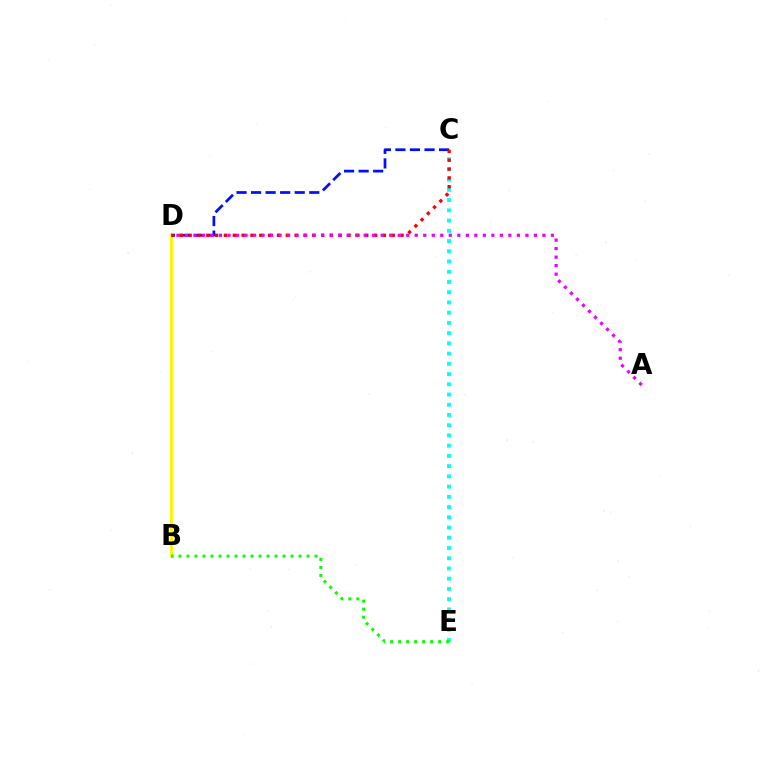{('B', 'D'): [{'color': '#fcf500', 'line_style': 'solid', 'thickness': 2.08}], ('C', 'E'): [{'color': '#00fff6', 'line_style': 'dotted', 'thickness': 2.78}], ('C', 'D'): [{'color': '#0010ff', 'line_style': 'dashed', 'thickness': 1.98}, {'color': '#ff0000', 'line_style': 'dotted', 'thickness': 2.4}], ('A', 'D'): [{'color': '#ee00ff', 'line_style': 'dotted', 'thickness': 2.31}], ('B', 'E'): [{'color': '#08ff00', 'line_style': 'dotted', 'thickness': 2.17}]}